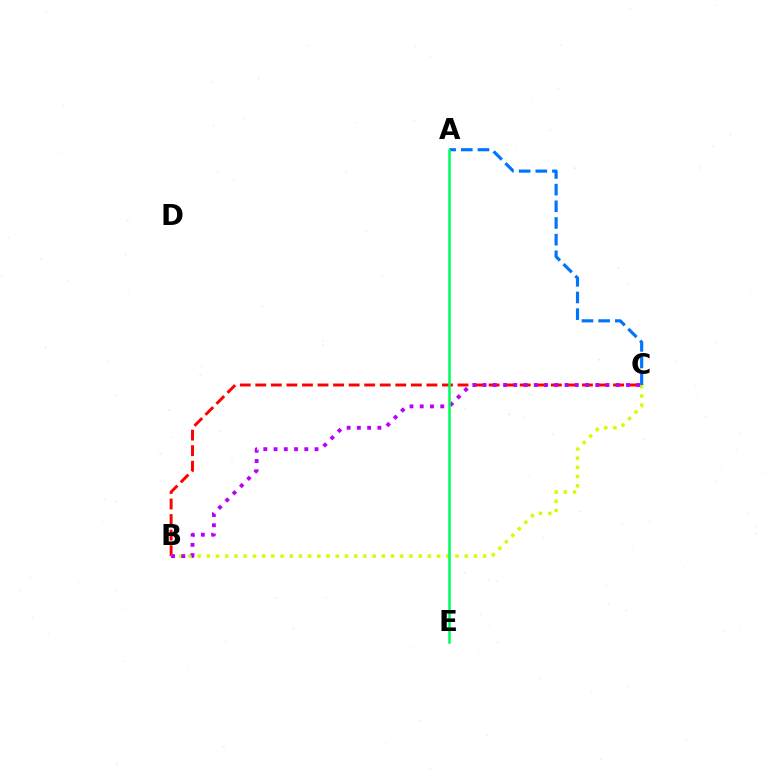{('B', 'C'): [{'color': '#ff0000', 'line_style': 'dashed', 'thickness': 2.11}, {'color': '#d1ff00', 'line_style': 'dotted', 'thickness': 2.5}, {'color': '#b900ff', 'line_style': 'dotted', 'thickness': 2.78}], ('A', 'C'): [{'color': '#0074ff', 'line_style': 'dashed', 'thickness': 2.26}], ('A', 'E'): [{'color': '#00ff5c', 'line_style': 'solid', 'thickness': 1.84}]}